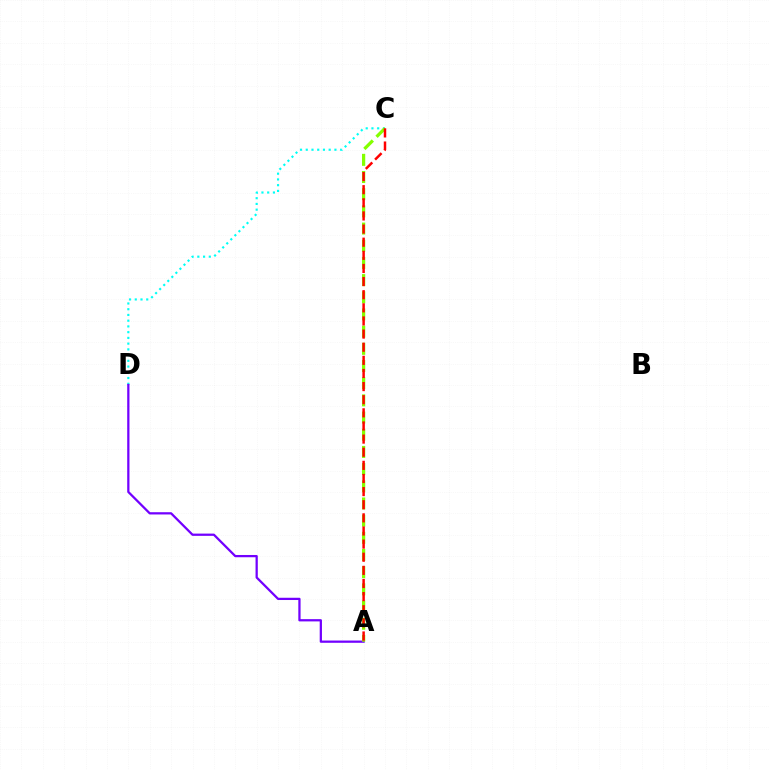{('C', 'D'): [{'color': '#00fff6', 'line_style': 'dotted', 'thickness': 1.56}], ('A', 'D'): [{'color': '#7200ff', 'line_style': 'solid', 'thickness': 1.62}], ('A', 'C'): [{'color': '#84ff00', 'line_style': 'dashed', 'thickness': 2.33}, {'color': '#ff0000', 'line_style': 'dashed', 'thickness': 1.78}]}